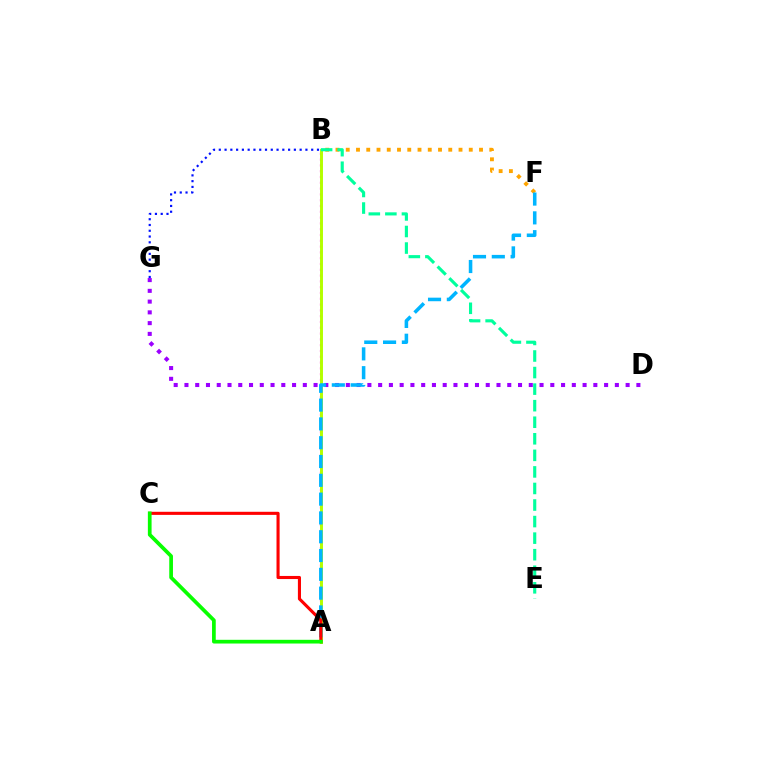{('A', 'B'): [{'color': '#ff00bd', 'line_style': 'dotted', 'thickness': 1.58}, {'color': '#b3ff00', 'line_style': 'solid', 'thickness': 2.12}], ('B', 'F'): [{'color': '#ffa500', 'line_style': 'dotted', 'thickness': 2.79}], ('B', 'G'): [{'color': '#0010ff', 'line_style': 'dotted', 'thickness': 1.57}], ('D', 'G'): [{'color': '#9b00ff', 'line_style': 'dotted', 'thickness': 2.92}], ('A', 'F'): [{'color': '#00b5ff', 'line_style': 'dashed', 'thickness': 2.55}], ('A', 'C'): [{'color': '#ff0000', 'line_style': 'solid', 'thickness': 2.23}, {'color': '#08ff00', 'line_style': 'solid', 'thickness': 2.68}], ('B', 'E'): [{'color': '#00ff9d', 'line_style': 'dashed', 'thickness': 2.25}]}